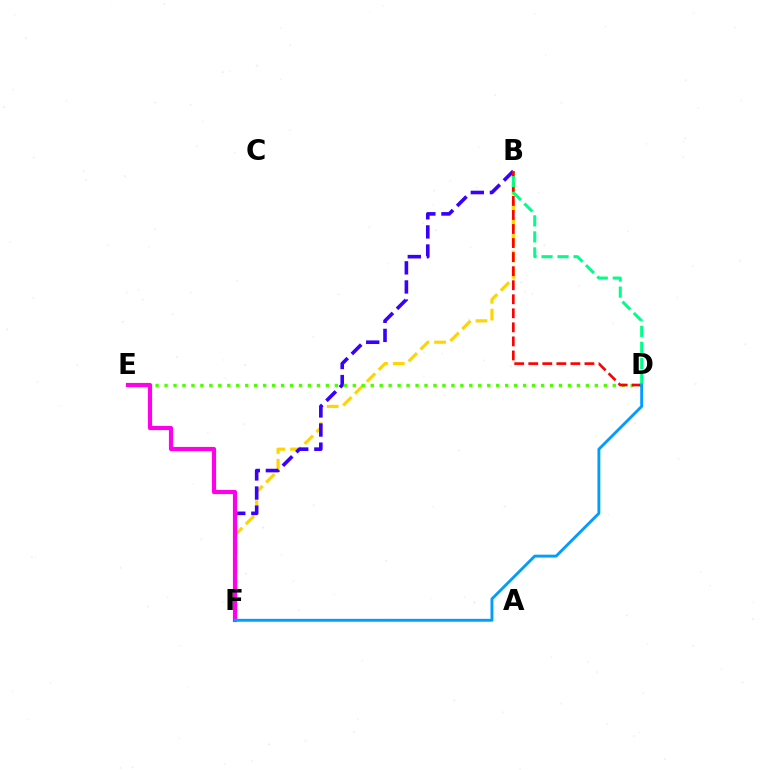{('B', 'F'): [{'color': '#ffd500', 'line_style': 'dashed', 'thickness': 2.27}, {'color': '#3700ff', 'line_style': 'dashed', 'thickness': 2.6}], ('D', 'E'): [{'color': '#4fff00', 'line_style': 'dotted', 'thickness': 2.44}], ('B', 'D'): [{'color': '#ff0000', 'line_style': 'dashed', 'thickness': 1.91}, {'color': '#00ff86', 'line_style': 'dashed', 'thickness': 2.18}], ('E', 'F'): [{'color': '#ff00ed', 'line_style': 'solid', 'thickness': 3.0}], ('D', 'F'): [{'color': '#009eff', 'line_style': 'solid', 'thickness': 2.07}]}